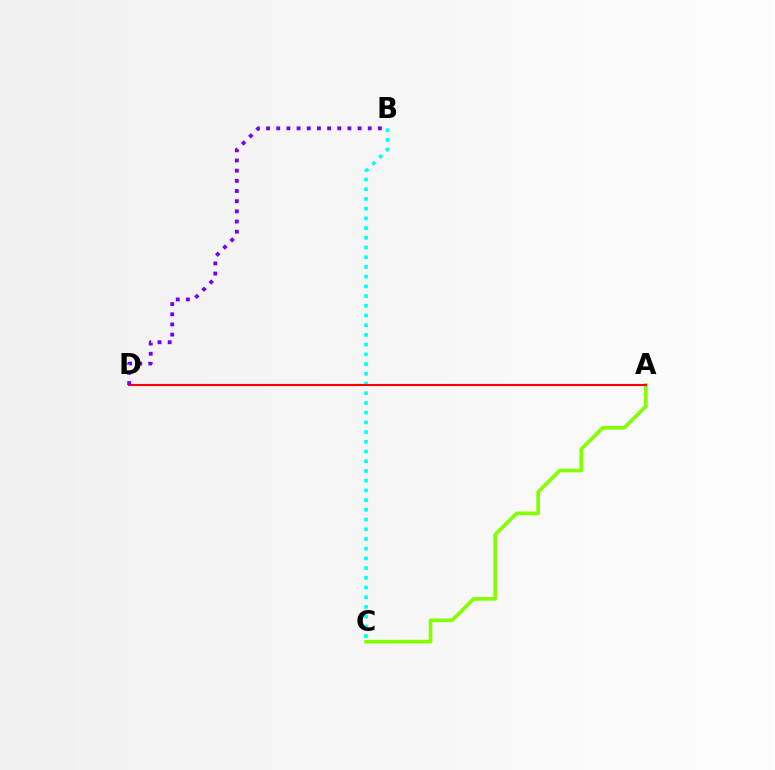{('A', 'C'): [{'color': '#84ff00', 'line_style': 'solid', 'thickness': 2.63}], ('B', 'C'): [{'color': '#00fff6', 'line_style': 'dotted', 'thickness': 2.64}], ('A', 'D'): [{'color': '#ff0000', 'line_style': 'solid', 'thickness': 1.51}], ('B', 'D'): [{'color': '#7200ff', 'line_style': 'dotted', 'thickness': 2.76}]}